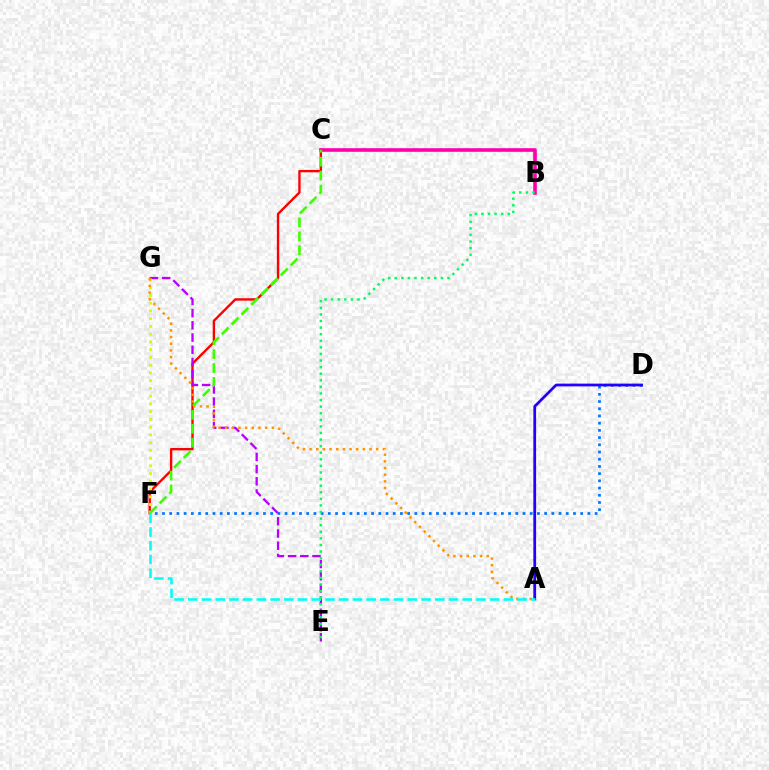{('C', 'F'): [{'color': '#ff0000', 'line_style': 'solid', 'thickness': 1.72}, {'color': '#3dff00', 'line_style': 'dashed', 'thickness': 1.89}], ('E', 'G'): [{'color': '#b900ff', 'line_style': 'dashed', 'thickness': 1.66}], ('F', 'G'): [{'color': '#d1ff00', 'line_style': 'dotted', 'thickness': 2.1}], ('D', 'F'): [{'color': '#0074ff', 'line_style': 'dotted', 'thickness': 1.96}], ('A', 'D'): [{'color': '#2500ff', 'line_style': 'solid', 'thickness': 1.99}], ('B', 'C'): [{'color': '#ff00ac', 'line_style': 'solid', 'thickness': 2.6}], ('A', 'G'): [{'color': '#ff9400', 'line_style': 'dotted', 'thickness': 1.81}], ('A', 'F'): [{'color': '#00fff6', 'line_style': 'dashed', 'thickness': 1.86}], ('B', 'E'): [{'color': '#00ff5c', 'line_style': 'dotted', 'thickness': 1.79}]}